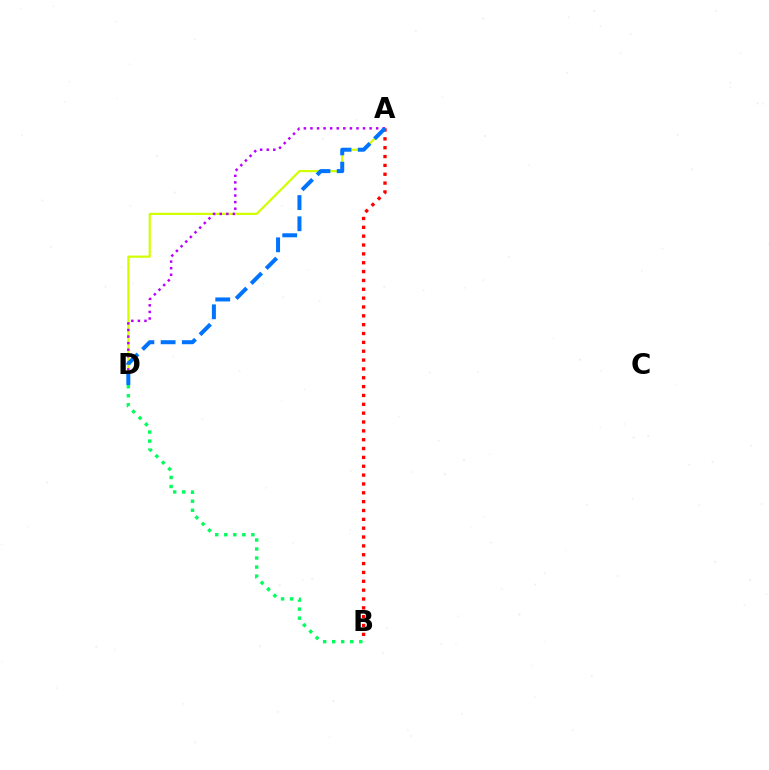{('A', 'D'): [{'color': '#d1ff00', 'line_style': 'solid', 'thickness': 1.58}, {'color': '#b900ff', 'line_style': 'dotted', 'thickness': 1.79}, {'color': '#0074ff', 'line_style': 'dashed', 'thickness': 2.88}], ('A', 'B'): [{'color': '#ff0000', 'line_style': 'dotted', 'thickness': 2.4}], ('B', 'D'): [{'color': '#00ff5c', 'line_style': 'dotted', 'thickness': 2.46}]}